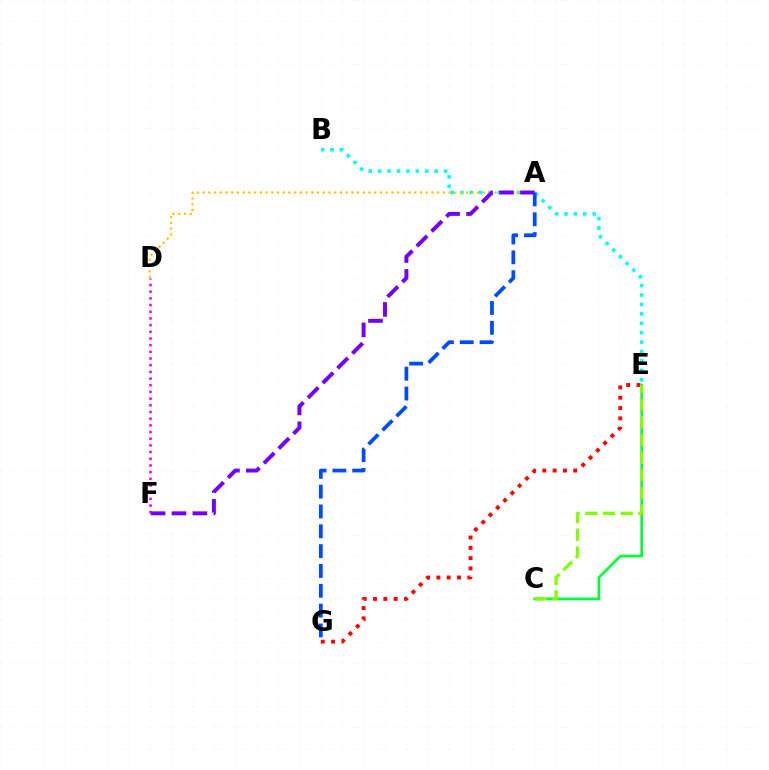{('E', 'G'): [{'color': '#ff0000', 'line_style': 'dotted', 'thickness': 2.8}], ('B', 'E'): [{'color': '#00fff6', 'line_style': 'dotted', 'thickness': 2.56}], ('C', 'E'): [{'color': '#00ff39', 'line_style': 'solid', 'thickness': 1.92}, {'color': '#84ff00', 'line_style': 'dashed', 'thickness': 2.4}], ('D', 'F'): [{'color': '#ff00cf', 'line_style': 'dotted', 'thickness': 1.82}], ('A', 'D'): [{'color': '#ffbd00', 'line_style': 'dotted', 'thickness': 1.55}], ('A', 'G'): [{'color': '#004bff', 'line_style': 'dashed', 'thickness': 2.69}], ('A', 'F'): [{'color': '#7200ff', 'line_style': 'dashed', 'thickness': 2.84}]}